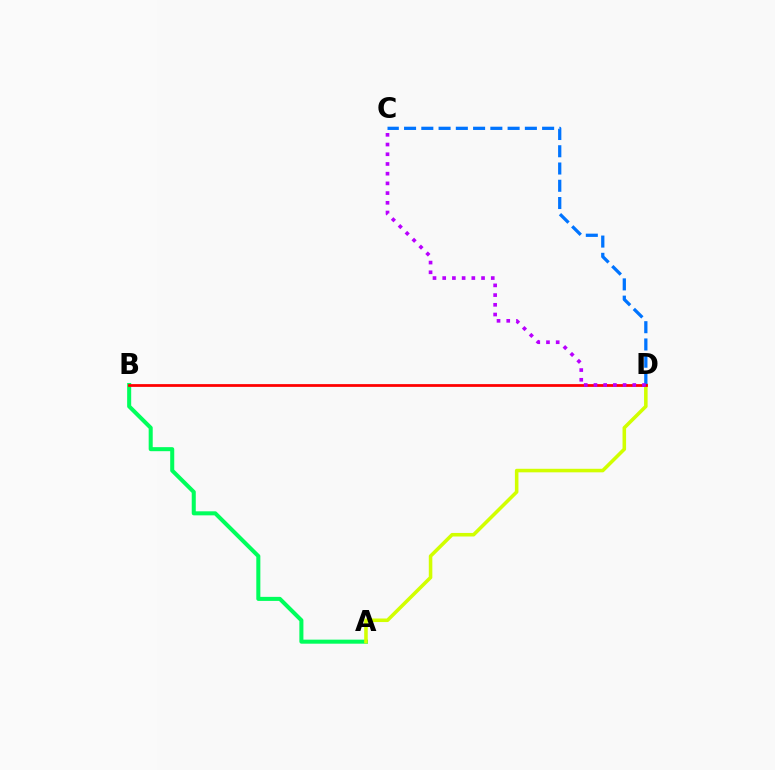{('A', 'B'): [{'color': '#00ff5c', 'line_style': 'solid', 'thickness': 2.91}], ('A', 'D'): [{'color': '#d1ff00', 'line_style': 'solid', 'thickness': 2.56}], ('C', 'D'): [{'color': '#0074ff', 'line_style': 'dashed', 'thickness': 2.34}, {'color': '#b900ff', 'line_style': 'dotted', 'thickness': 2.64}], ('B', 'D'): [{'color': '#ff0000', 'line_style': 'solid', 'thickness': 1.99}]}